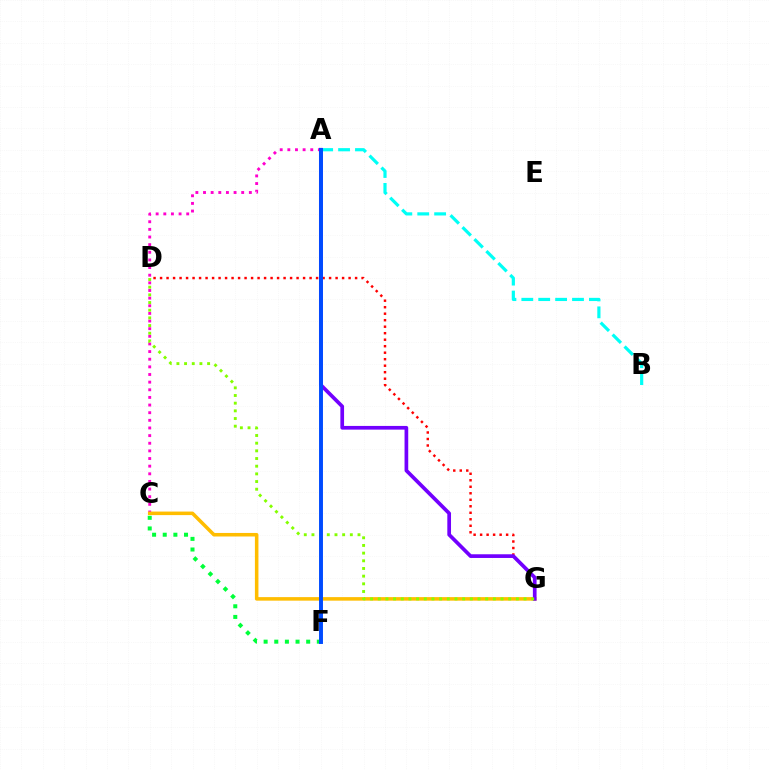{('C', 'F'): [{'color': '#00ff39', 'line_style': 'dotted', 'thickness': 2.89}], ('A', 'B'): [{'color': '#00fff6', 'line_style': 'dashed', 'thickness': 2.3}], ('A', 'C'): [{'color': '#ff00cf', 'line_style': 'dotted', 'thickness': 2.08}], ('C', 'G'): [{'color': '#ffbd00', 'line_style': 'solid', 'thickness': 2.55}], ('D', 'G'): [{'color': '#ff0000', 'line_style': 'dotted', 'thickness': 1.77}, {'color': '#84ff00', 'line_style': 'dotted', 'thickness': 2.08}], ('A', 'G'): [{'color': '#7200ff', 'line_style': 'solid', 'thickness': 2.66}], ('A', 'F'): [{'color': '#004bff', 'line_style': 'solid', 'thickness': 2.83}]}